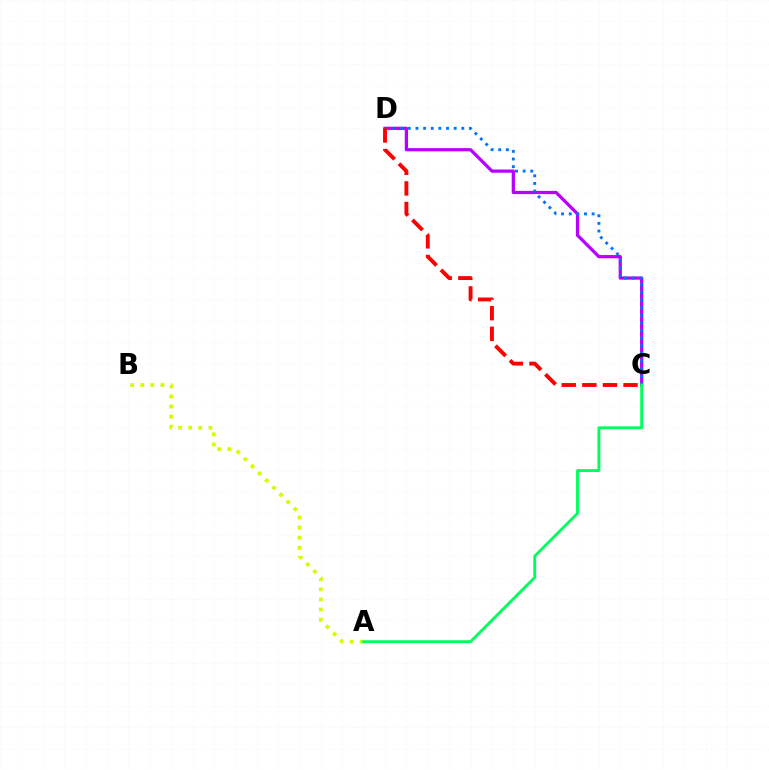{('C', 'D'): [{'color': '#b900ff', 'line_style': 'solid', 'thickness': 2.34}, {'color': '#0074ff', 'line_style': 'dotted', 'thickness': 2.07}, {'color': '#ff0000', 'line_style': 'dashed', 'thickness': 2.8}], ('A', 'B'): [{'color': '#d1ff00', 'line_style': 'dotted', 'thickness': 2.74}], ('A', 'C'): [{'color': '#00ff5c', 'line_style': 'solid', 'thickness': 2.07}]}